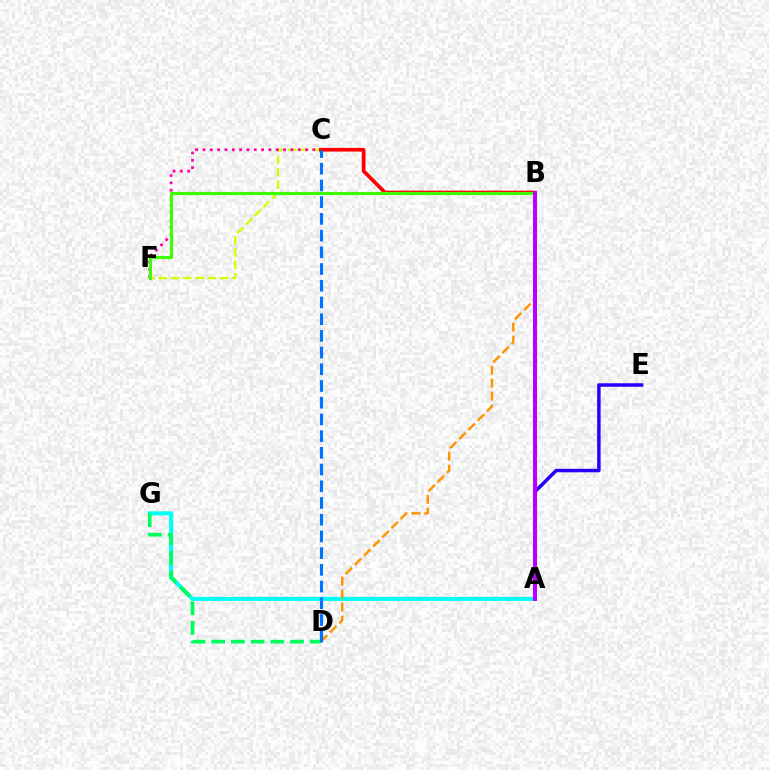{('A', 'G'): [{'color': '#00fff6', 'line_style': 'solid', 'thickness': 2.93}], ('A', 'E'): [{'color': '#2500ff', 'line_style': 'solid', 'thickness': 2.5}], ('C', 'F'): [{'color': '#d1ff00', 'line_style': 'dashed', 'thickness': 1.66}, {'color': '#ff00ac', 'line_style': 'dotted', 'thickness': 1.99}], ('B', 'D'): [{'color': '#ff9400', 'line_style': 'dashed', 'thickness': 1.76}], ('D', 'G'): [{'color': '#00ff5c', 'line_style': 'dashed', 'thickness': 2.68}], ('B', 'C'): [{'color': '#ff0000', 'line_style': 'solid', 'thickness': 2.66}], ('B', 'F'): [{'color': '#3dff00', 'line_style': 'solid', 'thickness': 2.26}], ('C', 'D'): [{'color': '#0074ff', 'line_style': 'dashed', 'thickness': 2.27}], ('A', 'B'): [{'color': '#b900ff', 'line_style': 'solid', 'thickness': 2.89}]}